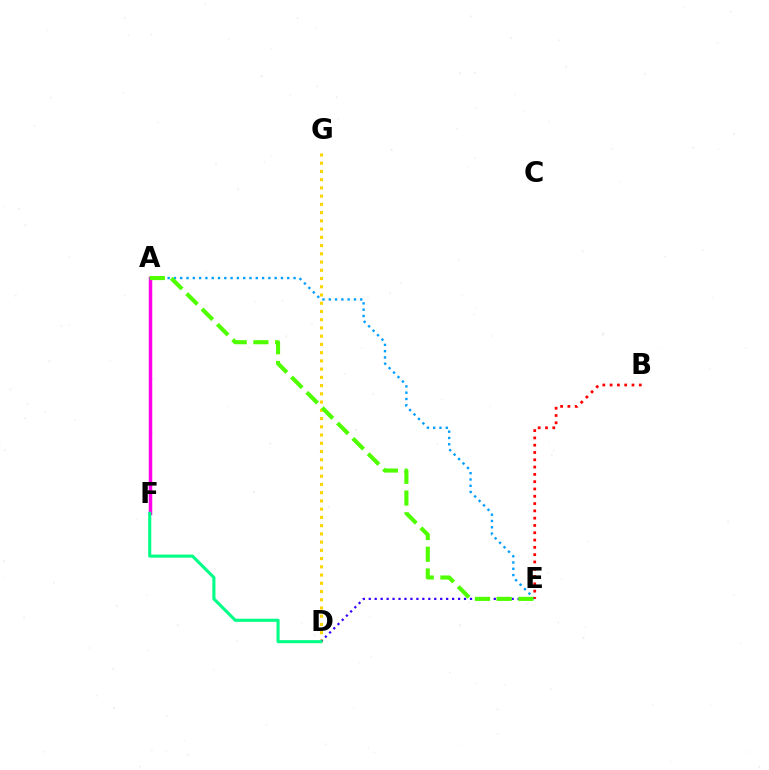{('A', 'F'): [{'color': '#ff00ed', 'line_style': 'solid', 'thickness': 2.5}], ('A', 'E'): [{'color': '#009eff', 'line_style': 'dotted', 'thickness': 1.71}, {'color': '#4fff00', 'line_style': 'dashed', 'thickness': 2.95}], ('D', 'G'): [{'color': '#ffd500', 'line_style': 'dotted', 'thickness': 2.24}], ('D', 'E'): [{'color': '#3700ff', 'line_style': 'dotted', 'thickness': 1.62}], ('B', 'E'): [{'color': '#ff0000', 'line_style': 'dotted', 'thickness': 1.98}], ('D', 'F'): [{'color': '#00ff86', 'line_style': 'solid', 'thickness': 2.22}]}